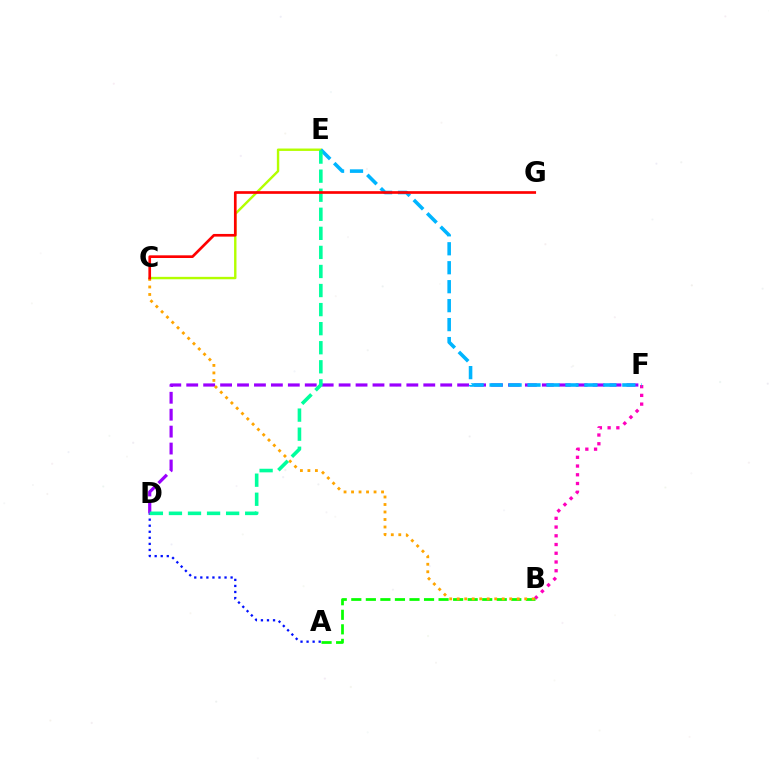{('B', 'F'): [{'color': '#ff00bd', 'line_style': 'dotted', 'thickness': 2.37}], ('A', 'B'): [{'color': '#08ff00', 'line_style': 'dashed', 'thickness': 1.98}], ('C', 'E'): [{'color': '#b3ff00', 'line_style': 'solid', 'thickness': 1.73}], ('D', 'F'): [{'color': '#9b00ff', 'line_style': 'dashed', 'thickness': 2.3}], ('B', 'C'): [{'color': '#ffa500', 'line_style': 'dotted', 'thickness': 2.04}], ('E', 'F'): [{'color': '#00b5ff', 'line_style': 'dashed', 'thickness': 2.58}], ('A', 'D'): [{'color': '#0010ff', 'line_style': 'dotted', 'thickness': 1.65}], ('D', 'E'): [{'color': '#00ff9d', 'line_style': 'dashed', 'thickness': 2.59}], ('C', 'G'): [{'color': '#ff0000', 'line_style': 'solid', 'thickness': 1.93}]}